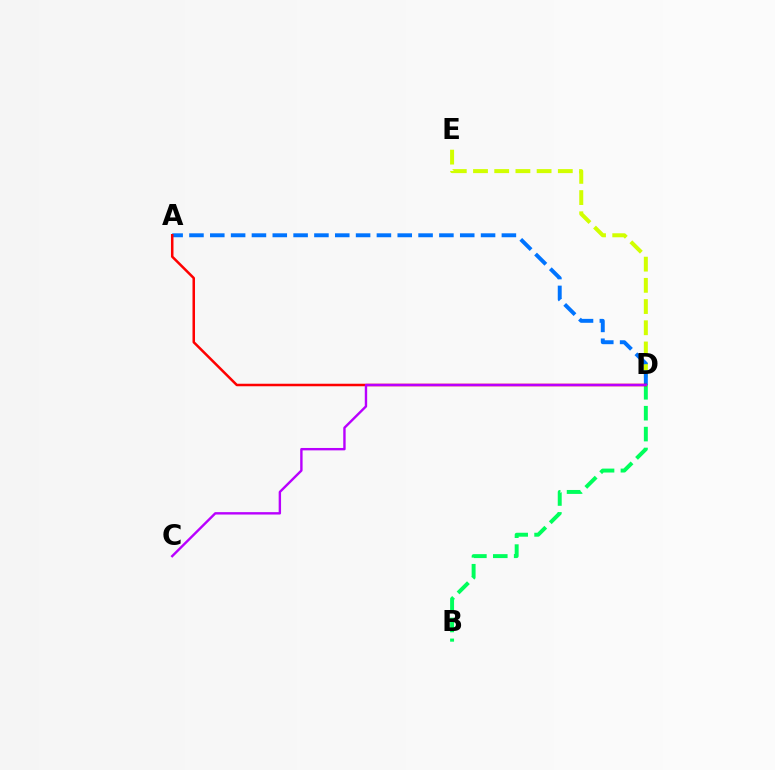{('D', 'E'): [{'color': '#d1ff00', 'line_style': 'dashed', 'thickness': 2.88}], ('B', 'D'): [{'color': '#00ff5c', 'line_style': 'dashed', 'thickness': 2.84}], ('A', 'D'): [{'color': '#0074ff', 'line_style': 'dashed', 'thickness': 2.83}, {'color': '#ff0000', 'line_style': 'solid', 'thickness': 1.81}], ('C', 'D'): [{'color': '#b900ff', 'line_style': 'solid', 'thickness': 1.72}]}